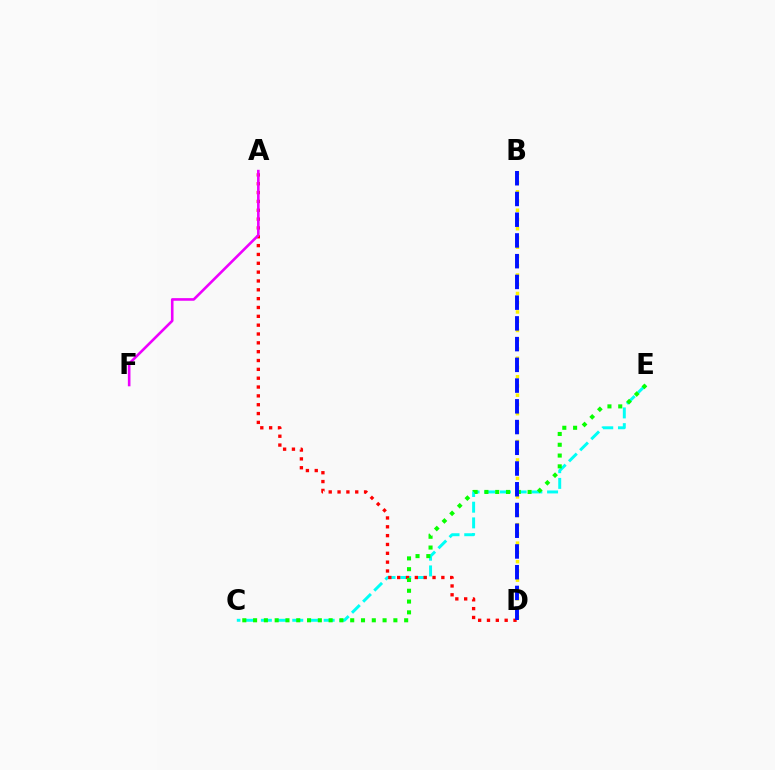{('C', 'E'): [{'color': '#00fff6', 'line_style': 'dashed', 'thickness': 2.13}, {'color': '#08ff00', 'line_style': 'dotted', 'thickness': 2.93}], ('A', 'D'): [{'color': '#ff0000', 'line_style': 'dotted', 'thickness': 2.4}], ('B', 'D'): [{'color': '#fcf500', 'line_style': 'dotted', 'thickness': 2.51}, {'color': '#0010ff', 'line_style': 'dashed', 'thickness': 2.82}], ('A', 'F'): [{'color': '#ee00ff', 'line_style': 'solid', 'thickness': 1.88}]}